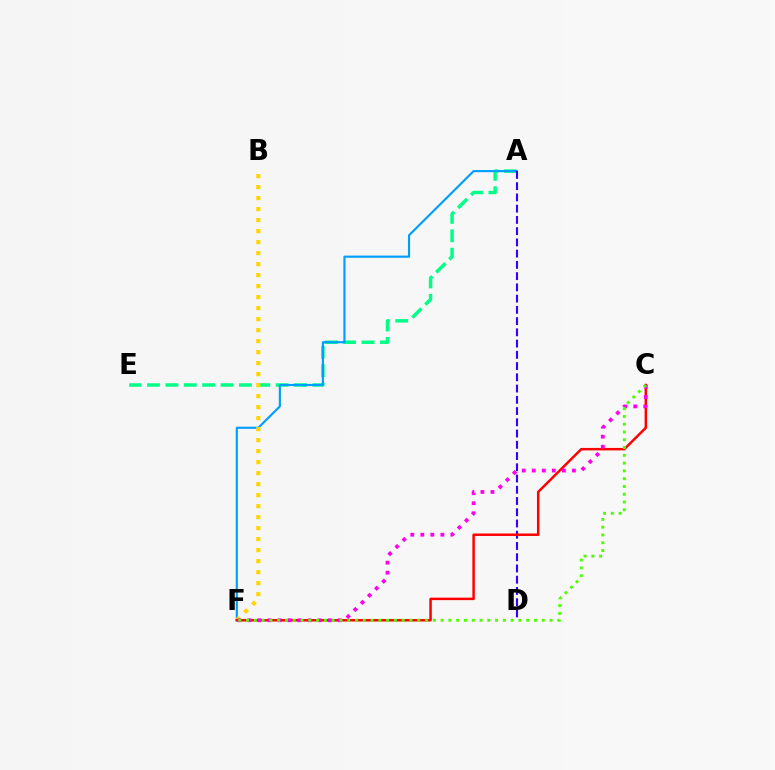{('A', 'E'): [{'color': '#00ff86', 'line_style': 'dashed', 'thickness': 2.5}], ('A', 'F'): [{'color': '#009eff', 'line_style': 'solid', 'thickness': 1.55}], ('A', 'D'): [{'color': '#3700ff', 'line_style': 'dashed', 'thickness': 1.53}], ('B', 'F'): [{'color': '#ffd500', 'line_style': 'dotted', 'thickness': 2.99}], ('C', 'F'): [{'color': '#ff0000', 'line_style': 'solid', 'thickness': 1.79}, {'color': '#ff00ed', 'line_style': 'dotted', 'thickness': 2.73}, {'color': '#4fff00', 'line_style': 'dotted', 'thickness': 2.11}]}